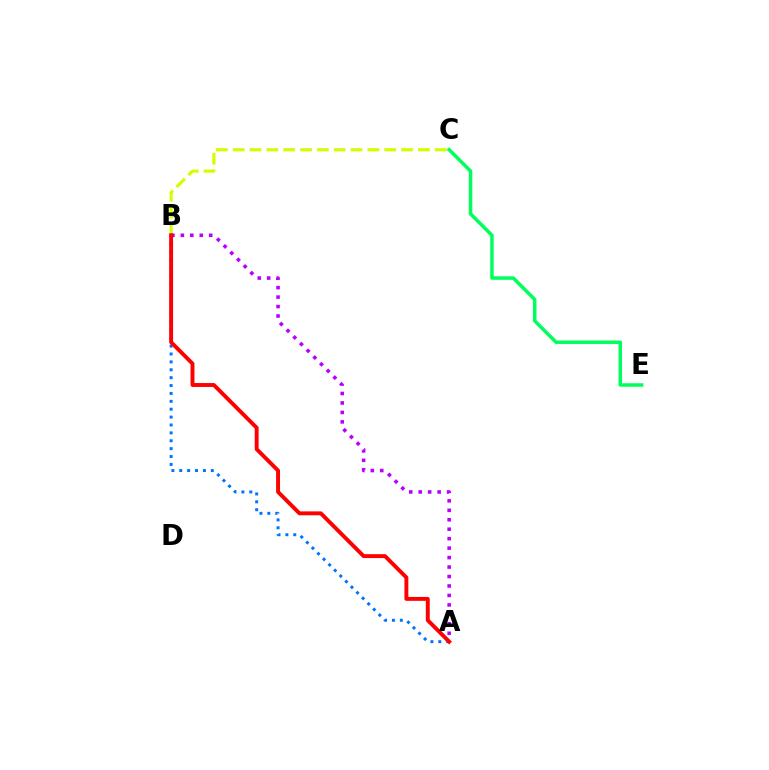{('A', 'B'): [{'color': '#0074ff', 'line_style': 'dotted', 'thickness': 2.14}, {'color': '#b900ff', 'line_style': 'dotted', 'thickness': 2.57}, {'color': '#ff0000', 'line_style': 'solid', 'thickness': 2.82}], ('B', 'C'): [{'color': '#d1ff00', 'line_style': 'dashed', 'thickness': 2.29}], ('C', 'E'): [{'color': '#00ff5c', 'line_style': 'solid', 'thickness': 2.52}]}